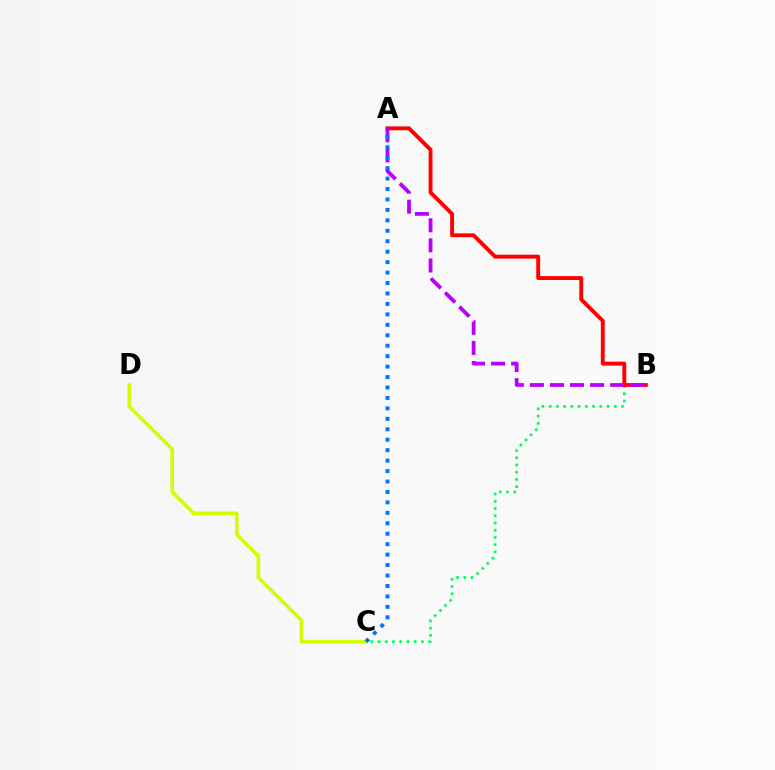{('B', 'C'): [{'color': '#00ff5c', 'line_style': 'dotted', 'thickness': 1.96}], ('C', 'D'): [{'color': '#d1ff00', 'line_style': 'solid', 'thickness': 2.59}], ('A', 'B'): [{'color': '#ff0000', 'line_style': 'solid', 'thickness': 2.8}, {'color': '#b900ff', 'line_style': 'dashed', 'thickness': 2.73}], ('A', 'C'): [{'color': '#0074ff', 'line_style': 'dotted', 'thickness': 2.84}]}